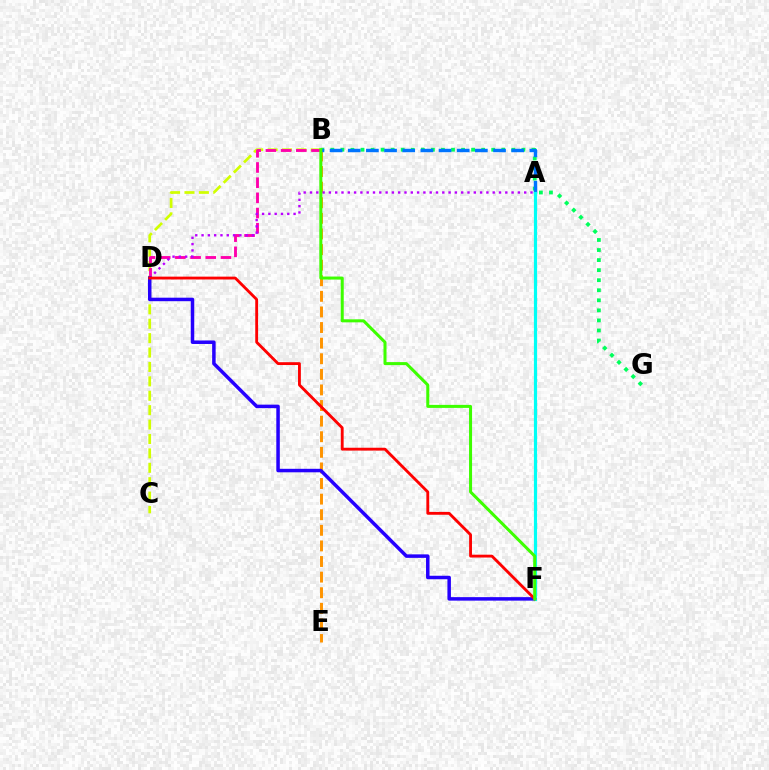{('B', 'G'): [{'color': '#00ff5c', 'line_style': 'dotted', 'thickness': 2.73}], ('B', 'C'): [{'color': '#d1ff00', 'line_style': 'dashed', 'thickness': 1.96}], ('B', 'E'): [{'color': '#ff9400', 'line_style': 'dashed', 'thickness': 2.12}], ('B', 'D'): [{'color': '#ff00ac', 'line_style': 'dashed', 'thickness': 2.06}], ('A', 'D'): [{'color': '#b900ff', 'line_style': 'dotted', 'thickness': 1.71}], ('D', 'F'): [{'color': '#2500ff', 'line_style': 'solid', 'thickness': 2.52}, {'color': '#ff0000', 'line_style': 'solid', 'thickness': 2.04}], ('A', 'B'): [{'color': '#0074ff', 'line_style': 'dashed', 'thickness': 2.47}], ('A', 'F'): [{'color': '#00fff6', 'line_style': 'solid', 'thickness': 2.3}], ('B', 'F'): [{'color': '#3dff00', 'line_style': 'solid', 'thickness': 2.17}]}